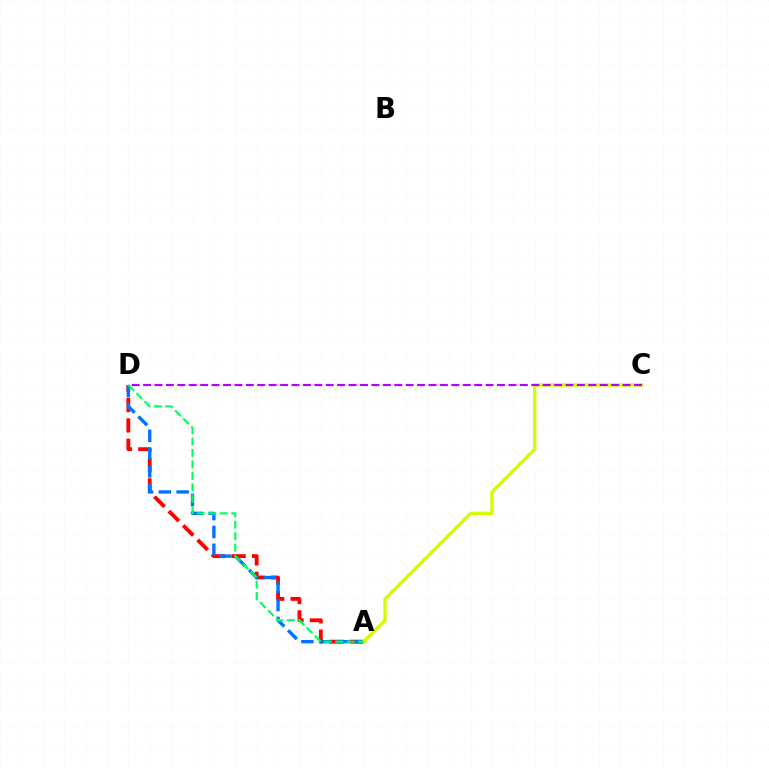{('A', 'D'): [{'color': '#ff0000', 'line_style': 'dashed', 'thickness': 2.76}, {'color': '#0074ff', 'line_style': 'dashed', 'thickness': 2.42}, {'color': '#00ff5c', 'line_style': 'dashed', 'thickness': 1.56}], ('A', 'C'): [{'color': '#d1ff00', 'line_style': 'solid', 'thickness': 2.41}], ('C', 'D'): [{'color': '#b900ff', 'line_style': 'dashed', 'thickness': 1.55}]}